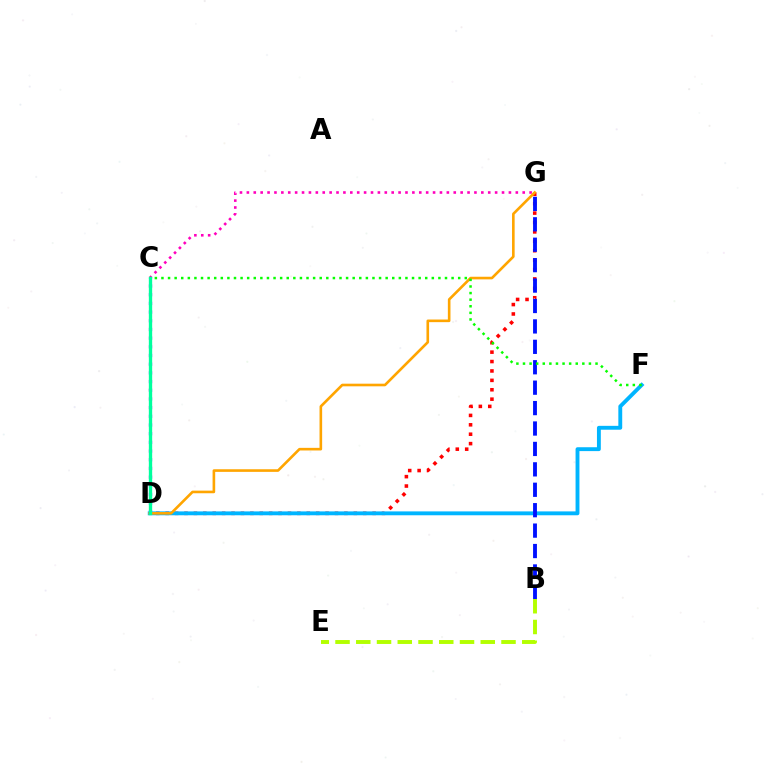{('B', 'E'): [{'color': '#b3ff00', 'line_style': 'dashed', 'thickness': 2.82}], ('D', 'G'): [{'color': '#ff0000', 'line_style': 'dotted', 'thickness': 2.56}, {'color': '#ffa500', 'line_style': 'solid', 'thickness': 1.89}], ('D', 'F'): [{'color': '#00b5ff', 'line_style': 'solid', 'thickness': 2.79}], ('B', 'G'): [{'color': '#0010ff', 'line_style': 'dashed', 'thickness': 2.77}], ('C', 'G'): [{'color': '#ff00bd', 'line_style': 'dotted', 'thickness': 1.87}], ('C', 'D'): [{'color': '#9b00ff', 'line_style': 'dotted', 'thickness': 2.36}, {'color': '#00ff9d', 'line_style': 'solid', 'thickness': 2.4}], ('C', 'F'): [{'color': '#08ff00', 'line_style': 'dotted', 'thickness': 1.79}]}